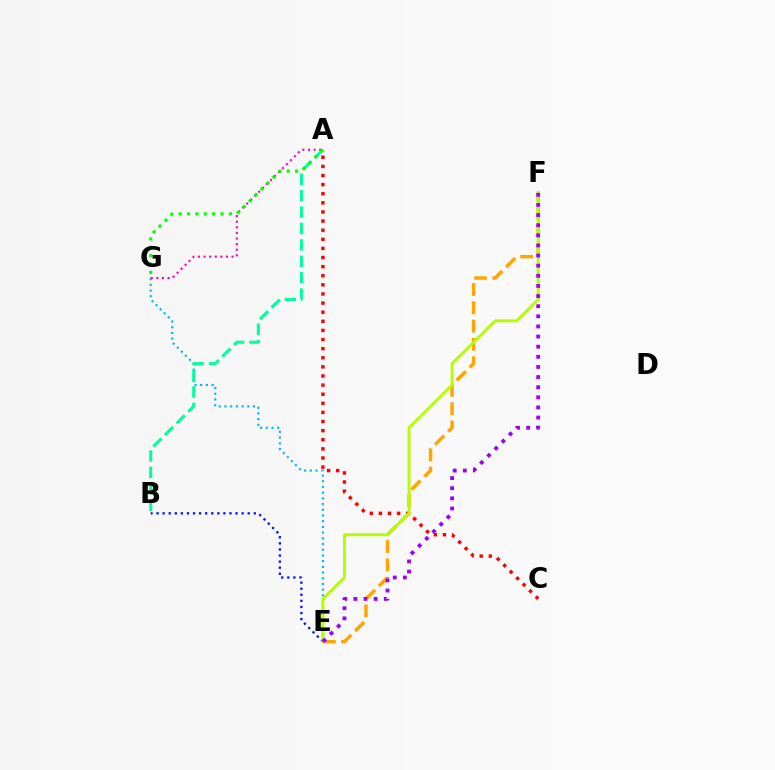{('E', 'G'): [{'color': '#00b5ff', 'line_style': 'dotted', 'thickness': 1.55}], ('A', 'B'): [{'color': '#00ff9d', 'line_style': 'dashed', 'thickness': 2.23}], ('B', 'E'): [{'color': '#0010ff', 'line_style': 'dotted', 'thickness': 1.65}], ('A', 'C'): [{'color': '#ff0000', 'line_style': 'dotted', 'thickness': 2.48}], ('E', 'F'): [{'color': '#ffa500', 'line_style': 'dashed', 'thickness': 2.49}, {'color': '#b3ff00', 'line_style': 'solid', 'thickness': 2.11}, {'color': '#9b00ff', 'line_style': 'dotted', 'thickness': 2.75}], ('A', 'G'): [{'color': '#ff00bd', 'line_style': 'dotted', 'thickness': 1.52}, {'color': '#08ff00', 'line_style': 'dotted', 'thickness': 2.28}]}